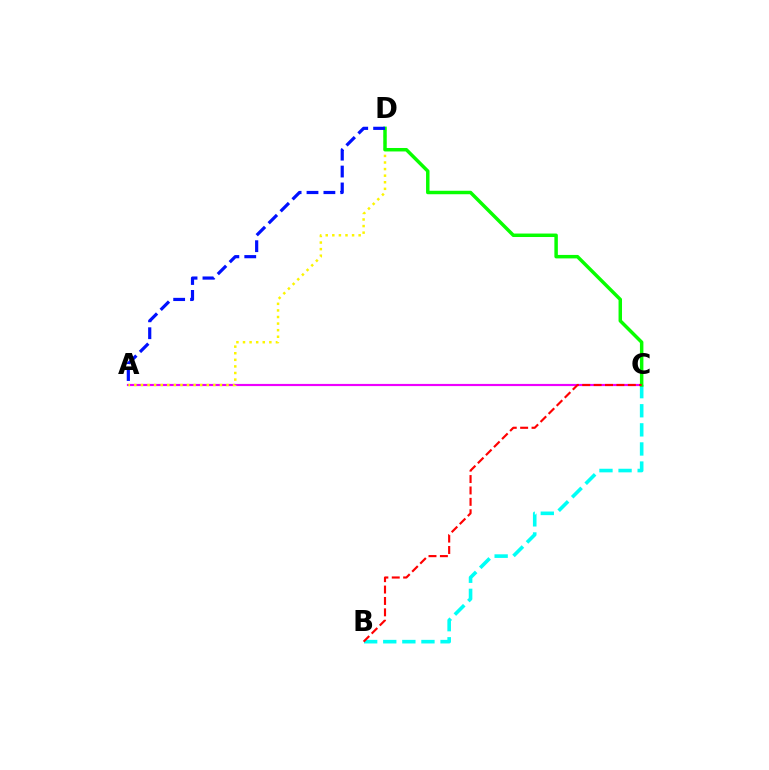{('B', 'C'): [{'color': '#00fff6', 'line_style': 'dashed', 'thickness': 2.59}, {'color': '#ff0000', 'line_style': 'dashed', 'thickness': 1.55}], ('A', 'C'): [{'color': '#ee00ff', 'line_style': 'solid', 'thickness': 1.56}], ('A', 'D'): [{'color': '#fcf500', 'line_style': 'dotted', 'thickness': 1.79}, {'color': '#0010ff', 'line_style': 'dashed', 'thickness': 2.29}], ('C', 'D'): [{'color': '#08ff00', 'line_style': 'solid', 'thickness': 2.5}]}